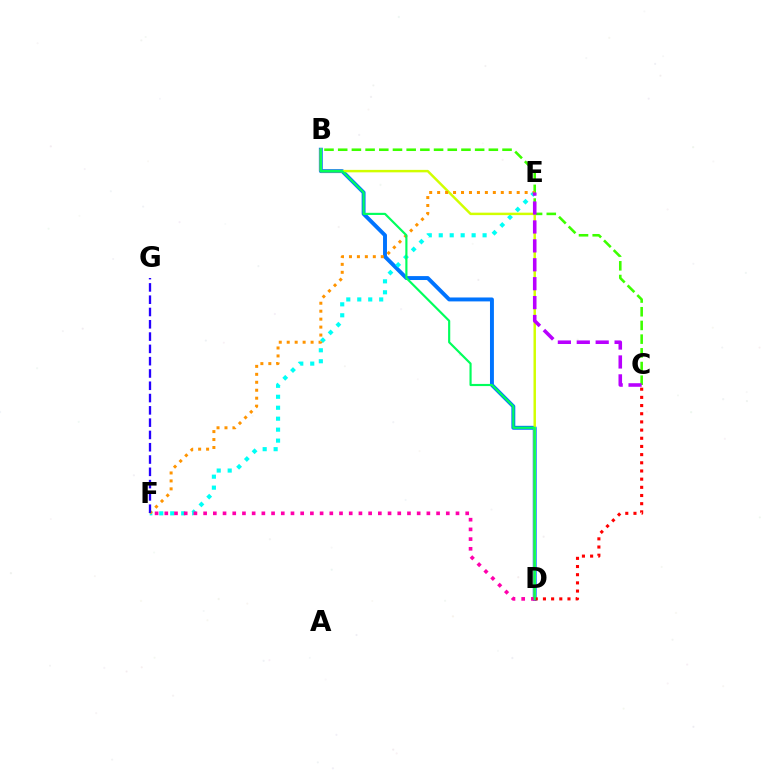{('B', 'D'): [{'color': '#0074ff', 'line_style': 'solid', 'thickness': 2.83}, {'color': '#d1ff00', 'line_style': 'solid', 'thickness': 1.77}, {'color': '#00ff5c', 'line_style': 'solid', 'thickness': 1.55}], ('E', 'F'): [{'color': '#00fff6', 'line_style': 'dotted', 'thickness': 2.98}, {'color': '#ff9400', 'line_style': 'dotted', 'thickness': 2.16}], ('B', 'C'): [{'color': '#3dff00', 'line_style': 'dashed', 'thickness': 1.86}], ('C', 'E'): [{'color': '#b900ff', 'line_style': 'dashed', 'thickness': 2.57}], ('C', 'D'): [{'color': '#ff0000', 'line_style': 'dotted', 'thickness': 2.22}], ('F', 'G'): [{'color': '#2500ff', 'line_style': 'dashed', 'thickness': 1.67}], ('D', 'F'): [{'color': '#ff00ac', 'line_style': 'dotted', 'thickness': 2.64}]}